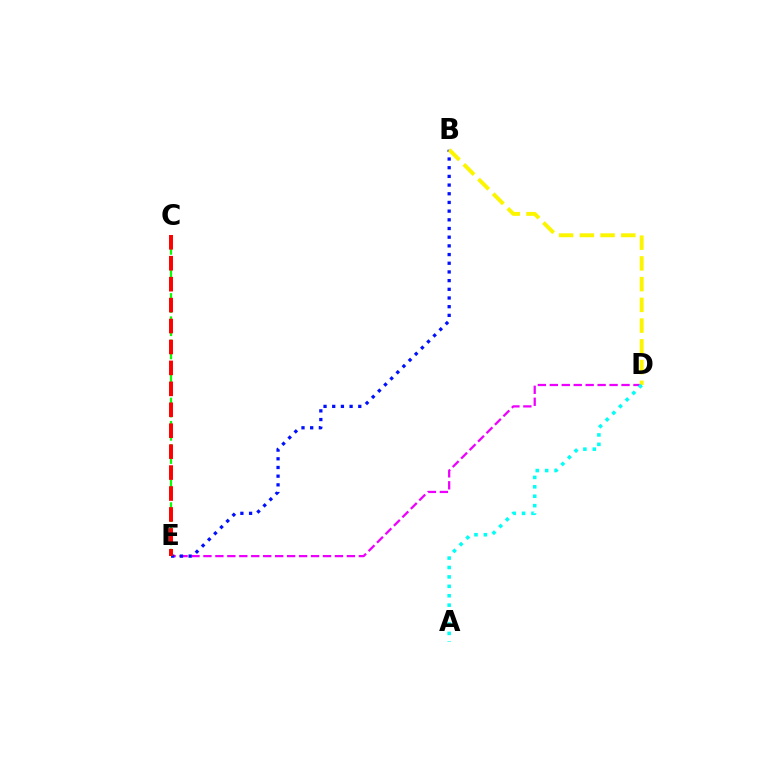{('D', 'E'): [{'color': '#ee00ff', 'line_style': 'dashed', 'thickness': 1.62}], ('B', 'E'): [{'color': '#0010ff', 'line_style': 'dotted', 'thickness': 2.36}], ('B', 'D'): [{'color': '#fcf500', 'line_style': 'dashed', 'thickness': 2.82}], ('A', 'D'): [{'color': '#00fff6', 'line_style': 'dotted', 'thickness': 2.56}], ('C', 'E'): [{'color': '#08ff00', 'line_style': 'dashed', 'thickness': 1.58}, {'color': '#ff0000', 'line_style': 'dashed', 'thickness': 2.84}]}